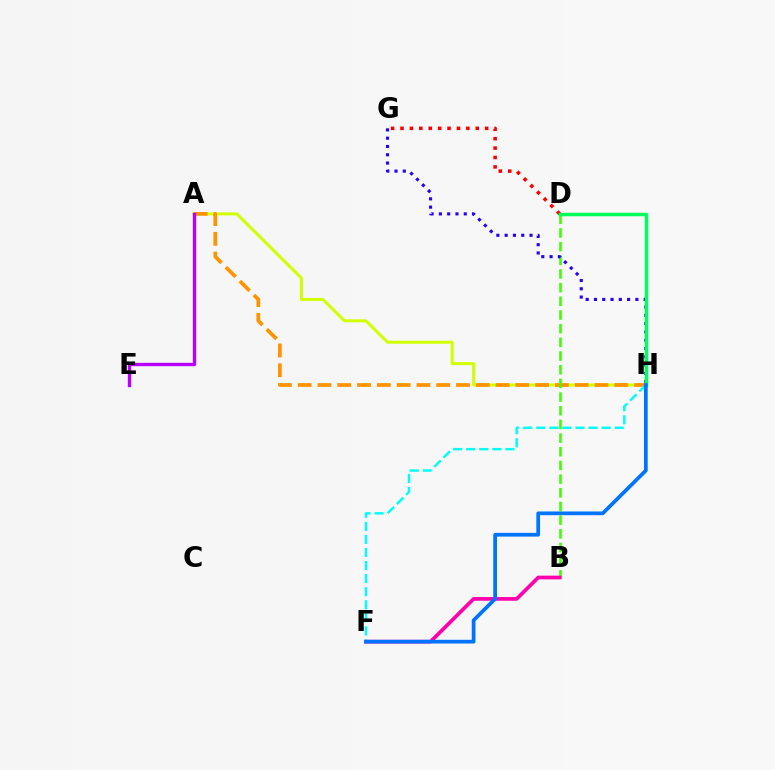{('A', 'H'): [{'color': '#d1ff00', 'line_style': 'solid', 'thickness': 2.17}, {'color': '#ff9400', 'line_style': 'dashed', 'thickness': 2.69}], ('D', 'G'): [{'color': '#ff0000', 'line_style': 'dotted', 'thickness': 2.56}], ('B', 'D'): [{'color': '#3dff00', 'line_style': 'dashed', 'thickness': 1.86}], ('B', 'F'): [{'color': '#ff00ac', 'line_style': 'solid', 'thickness': 2.65}], ('G', 'H'): [{'color': '#2500ff', 'line_style': 'dotted', 'thickness': 2.25}], ('D', 'H'): [{'color': '#00ff5c', 'line_style': 'solid', 'thickness': 2.52}], ('F', 'H'): [{'color': '#00fff6', 'line_style': 'dashed', 'thickness': 1.78}, {'color': '#0074ff', 'line_style': 'solid', 'thickness': 2.68}], ('A', 'E'): [{'color': '#b900ff', 'line_style': 'solid', 'thickness': 2.42}]}